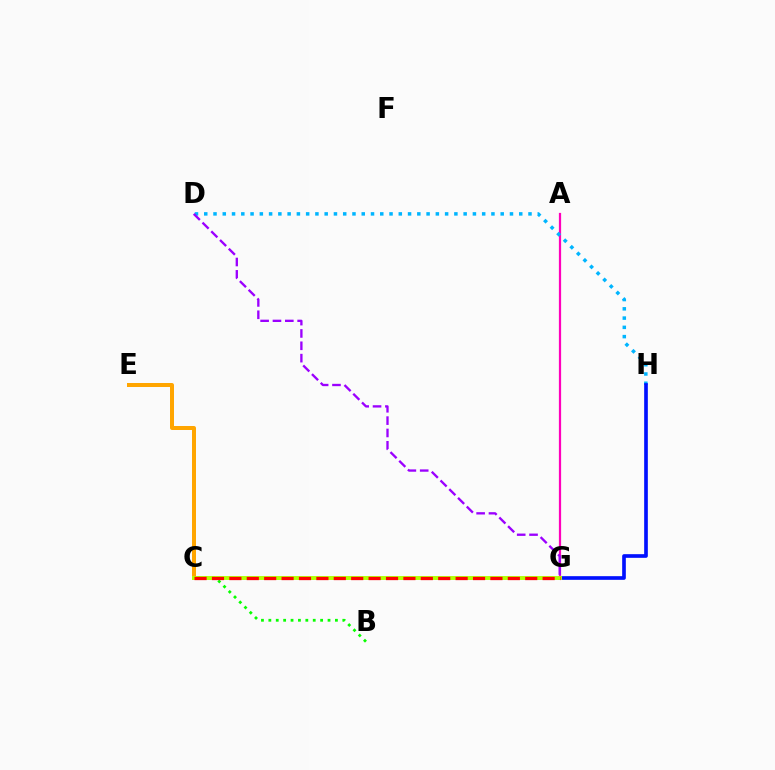{('C', 'E'): [{'color': '#ffa500', 'line_style': 'solid', 'thickness': 2.87}], ('B', 'C'): [{'color': '#08ff00', 'line_style': 'dotted', 'thickness': 2.01}], ('A', 'G'): [{'color': '#ff00bd', 'line_style': 'solid', 'thickness': 1.6}], ('C', 'G'): [{'color': '#00ff9d', 'line_style': 'dotted', 'thickness': 1.87}, {'color': '#b3ff00', 'line_style': 'solid', 'thickness': 2.8}, {'color': '#ff0000', 'line_style': 'dashed', 'thickness': 2.36}], ('D', 'H'): [{'color': '#00b5ff', 'line_style': 'dotted', 'thickness': 2.52}], ('D', 'G'): [{'color': '#9b00ff', 'line_style': 'dashed', 'thickness': 1.68}], ('G', 'H'): [{'color': '#0010ff', 'line_style': 'solid', 'thickness': 2.64}]}